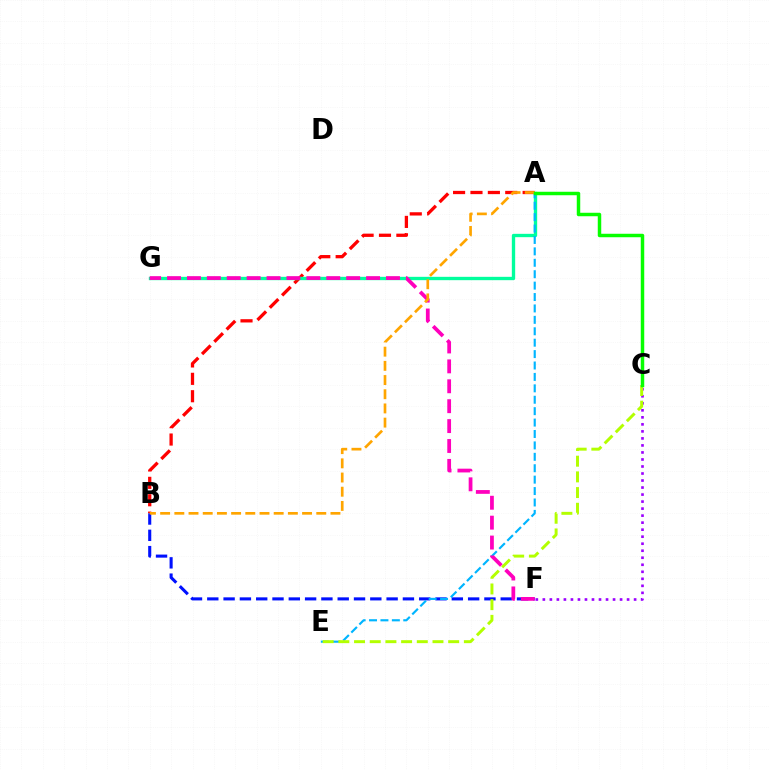{('A', 'B'): [{'color': '#ff0000', 'line_style': 'dashed', 'thickness': 2.36}, {'color': '#ffa500', 'line_style': 'dashed', 'thickness': 1.93}], ('A', 'G'): [{'color': '#00ff9d', 'line_style': 'solid', 'thickness': 2.41}], ('B', 'F'): [{'color': '#0010ff', 'line_style': 'dashed', 'thickness': 2.21}], ('C', 'F'): [{'color': '#9b00ff', 'line_style': 'dotted', 'thickness': 1.91}], ('A', 'E'): [{'color': '#00b5ff', 'line_style': 'dashed', 'thickness': 1.55}], ('C', 'E'): [{'color': '#b3ff00', 'line_style': 'dashed', 'thickness': 2.13}], ('F', 'G'): [{'color': '#ff00bd', 'line_style': 'dashed', 'thickness': 2.7}], ('A', 'C'): [{'color': '#08ff00', 'line_style': 'solid', 'thickness': 2.5}]}